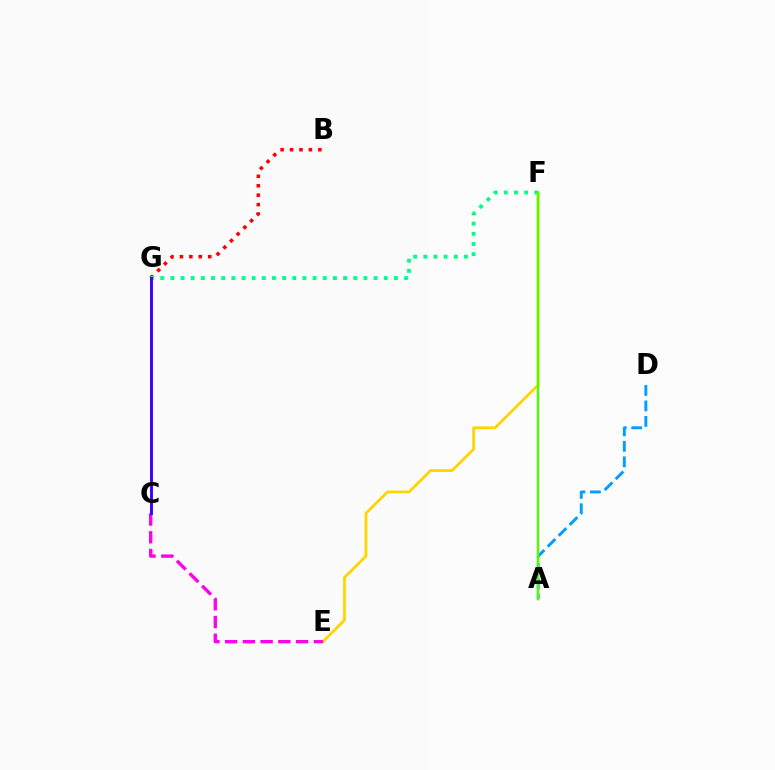{('B', 'G'): [{'color': '#ff0000', 'line_style': 'dotted', 'thickness': 2.56}], ('E', 'F'): [{'color': '#ffd500', 'line_style': 'solid', 'thickness': 2.01}], ('A', 'D'): [{'color': '#009eff', 'line_style': 'dashed', 'thickness': 2.1}], ('F', 'G'): [{'color': '#00ff86', 'line_style': 'dotted', 'thickness': 2.76}], ('C', 'E'): [{'color': '#ff00ed', 'line_style': 'dashed', 'thickness': 2.41}], ('A', 'F'): [{'color': '#4fff00', 'line_style': 'solid', 'thickness': 1.77}], ('C', 'G'): [{'color': '#3700ff', 'line_style': 'solid', 'thickness': 2.08}]}